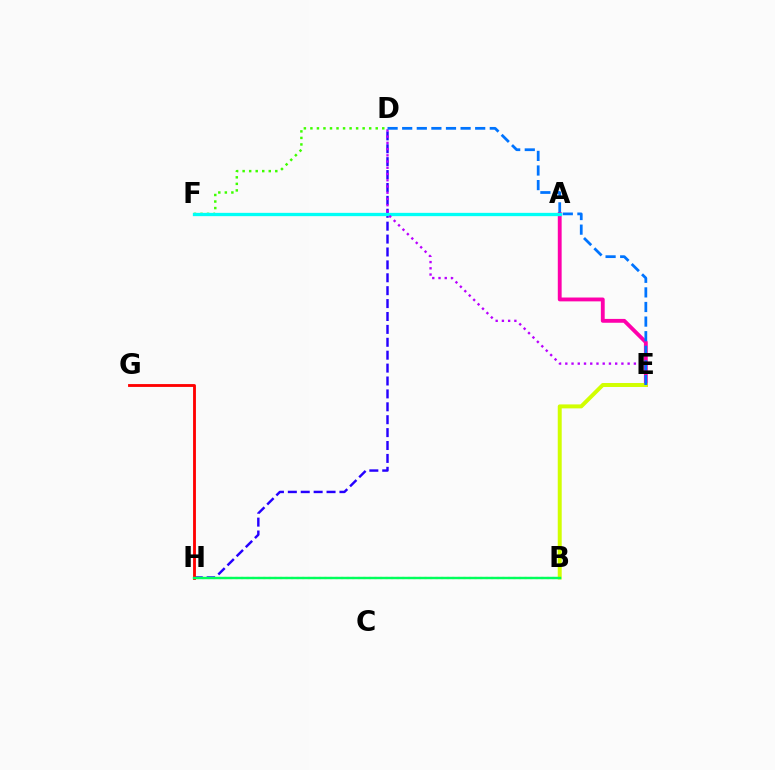{('A', 'E'): [{'color': '#ff00ac', 'line_style': 'solid', 'thickness': 2.77}], ('B', 'H'): [{'color': '#ff9400', 'line_style': 'dotted', 'thickness': 1.51}, {'color': '#00ff5c', 'line_style': 'solid', 'thickness': 1.74}], ('D', 'H'): [{'color': '#2500ff', 'line_style': 'dashed', 'thickness': 1.75}], ('G', 'H'): [{'color': '#ff0000', 'line_style': 'solid', 'thickness': 2.05}], ('D', 'F'): [{'color': '#3dff00', 'line_style': 'dotted', 'thickness': 1.77}], ('A', 'F'): [{'color': '#00fff6', 'line_style': 'solid', 'thickness': 2.37}], ('B', 'E'): [{'color': '#d1ff00', 'line_style': 'solid', 'thickness': 2.85}], ('D', 'E'): [{'color': '#b900ff', 'line_style': 'dotted', 'thickness': 1.69}, {'color': '#0074ff', 'line_style': 'dashed', 'thickness': 1.98}]}